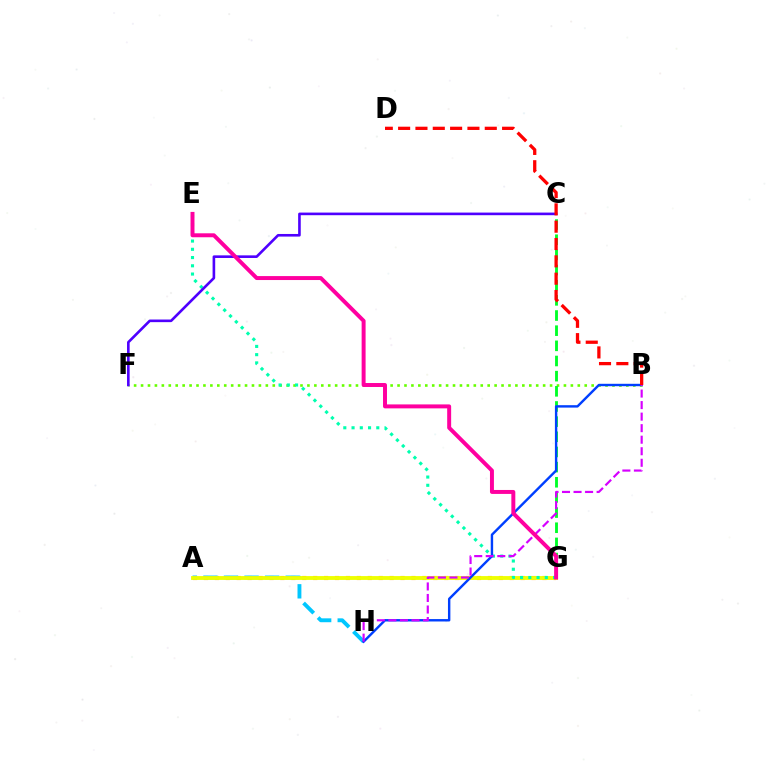{('A', 'G'): [{'color': '#ff8800', 'line_style': 'dotted', 'thickness': 2.97}, {'color': '#eeff00', 'line_style': 'solid', 'thickness': 2.78}], ('B', 'F'): [{'color': '#66ff00', 'line_style': 'dotted', 'thickness': 1.88}], ('C', 'G'): [{'color': '#00ff27', 'line_style': 'dashed', 'thickness': 2.06}], ('A', 'H'): [{'color': '#00c7ff', 'line_style': 'dashed', 'thickness': 2.79}], ('E', 'G'): [{'color': '#00ffaf', 'line_style': 'dotted', 'thickness': 2.24}, {'color': '#ff00a0', 'line_style': 'solid', 'thickness': 2.85}], ('C', 'F'): [{'color': '#4f00ff', 'line_style': 'solid', 'thickness': 1.89}], ('B', 'H'): [{'color': '#003fff', 'line_style': 'solid', 'thickness': 1.74}, {'color': '#d600ff', 'line_style': 'dashed', 'thickness': 1.57}], ('B', 'D'): [{'color': '#ff0000', 'line_style': 'dashed', 'thickness': 2.35}]}